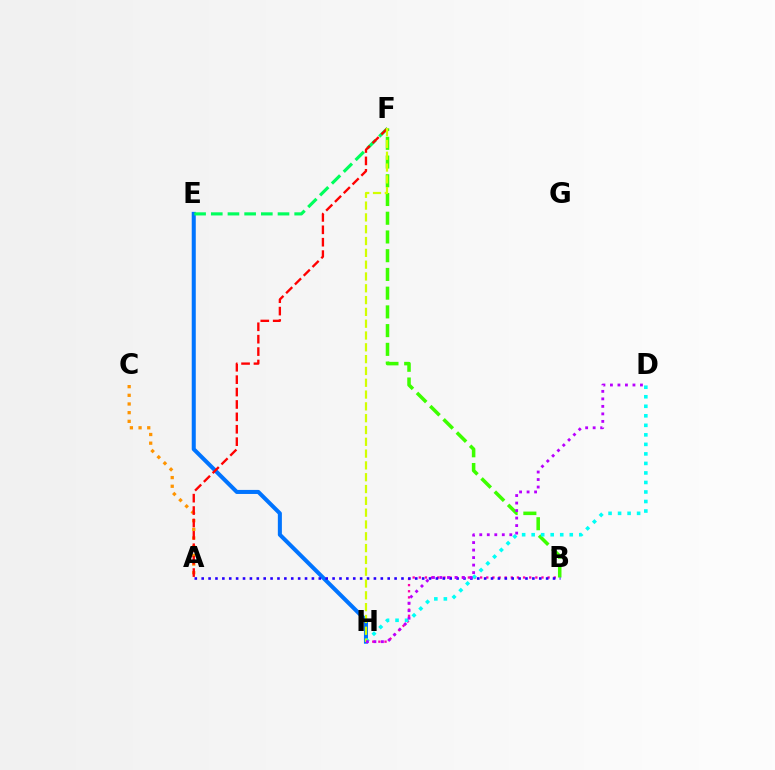{('A', 'C'): [{'color': '#ff9400', 'line_style': 'dotted', 'thickness': 2.36}], ('B', 'F'): [{'color': '#3dff00', 'line_style': 'dashed', 'thickness': 2.54}], ('E', 'H'): [{'color': '#0074ff', 'line_style': 'solid', 'thickness': 2.91}], ('E', 'F'): [{'color': '#00ff5c', 'line_style': 'dashed', 'thickness': 2.27}], ('B', 'H'): [{'color': '#ff00ac', 'line_style': 'dotted', 'thickness': 1.67}], ('D', 'H'): [{'color': '#00fff6', 'line_style': 'dotted', 'thickness': 2.59}, {'color': '#b900ff', 'line_style': 'dotted', 'thickness': 2.04}], ('A', 'B'): [{'color': '#2500ff', 'line_style': 'dotted', 'thickness': 1.87}], ('A', 'F'): [{'color': '#ff0000', 'line_style': 'dashed', 'thickness': 1.68}], ('F', 'H'): [{'color': '#d1ff00', 'line_style': 'dashed', 'thickness': 1.6}]}